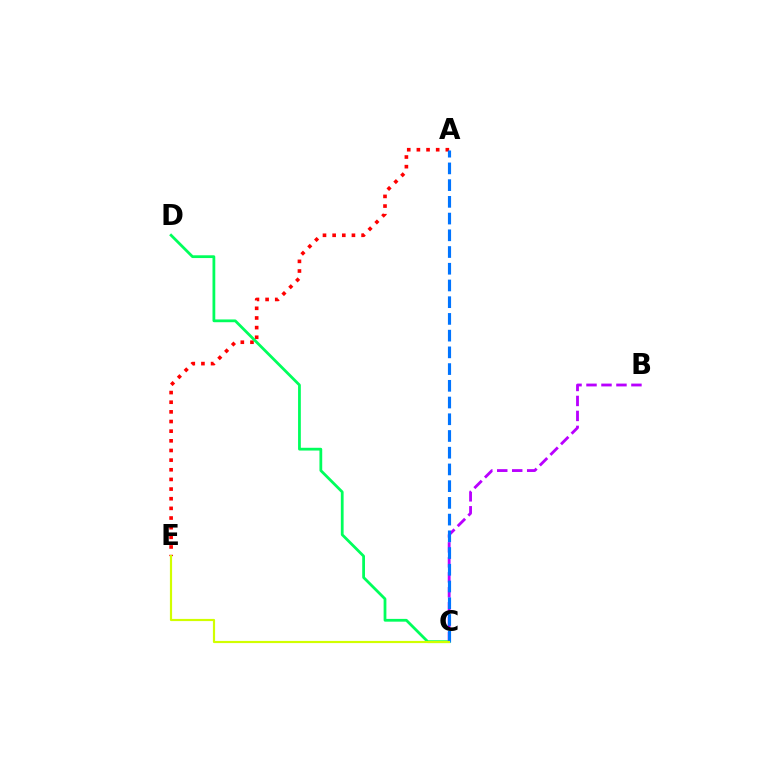{('A', 'E'): [{'color': '#ff0000', 'line_style': 'dotted', 'thickness': 2.62}], ('C', 'D'): [{'color': '#00ff5c', 'line_style': 'solid', 'thickness': 2.0}], ('B', 'C'): [{'color': '#b900ff', 'line_style': 'dashed', 'thickness': 2.03}], ('A', 'C'): [{'color': '#0074ff', 'line_style': 'dashed', 'thickness': 2.27}], ('C', 'E'): [{'color': '#d1ff00', 'line_style': 'solid', 'thickness': 1.57}]}